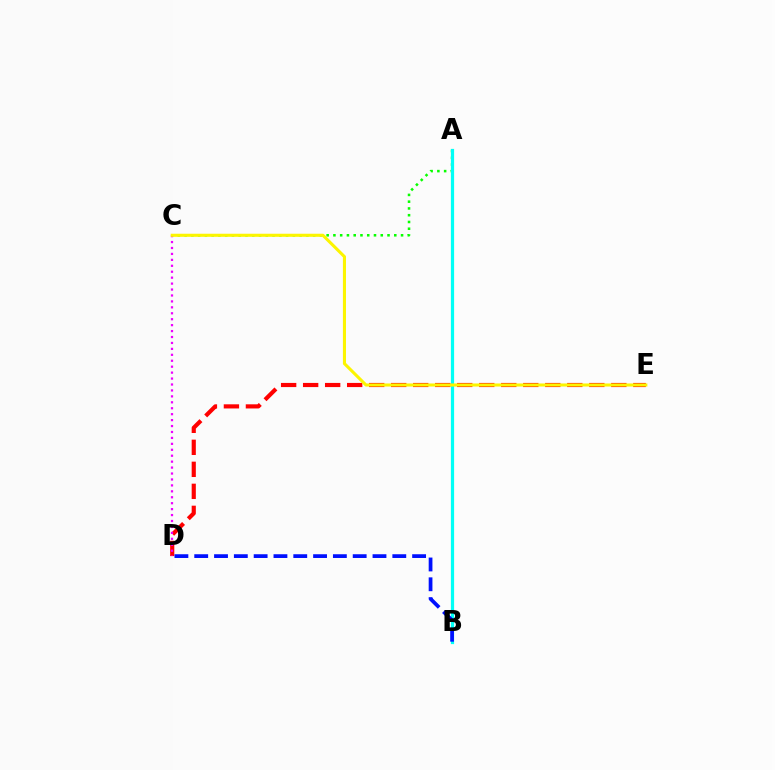{('A', 'C'): [{'color': '#08ff00', 'line_style': 'dotted', 'thickness': 1.84}], ('A', 'B'): [{'color': '#00fff6', 'line_style': 'solid', 'thickness': 2.31}], ('D', 'E'): [{'color': '#ff0000', 'line_style': 'dashed', 'thickness': 2.99}], ('C', 'D'): [{'color': '#ee00ff', 'line_style': 'dotted', 'thickness': 1.61}], ('C', 'E'): [{'color': '#fcf500', 'line_style': 'solid', 'thickness': 2.22}], ('B', 'D'): [{'color': '#0010ff', 'line_style': 'dashed', 'thickness': 2.69}]}